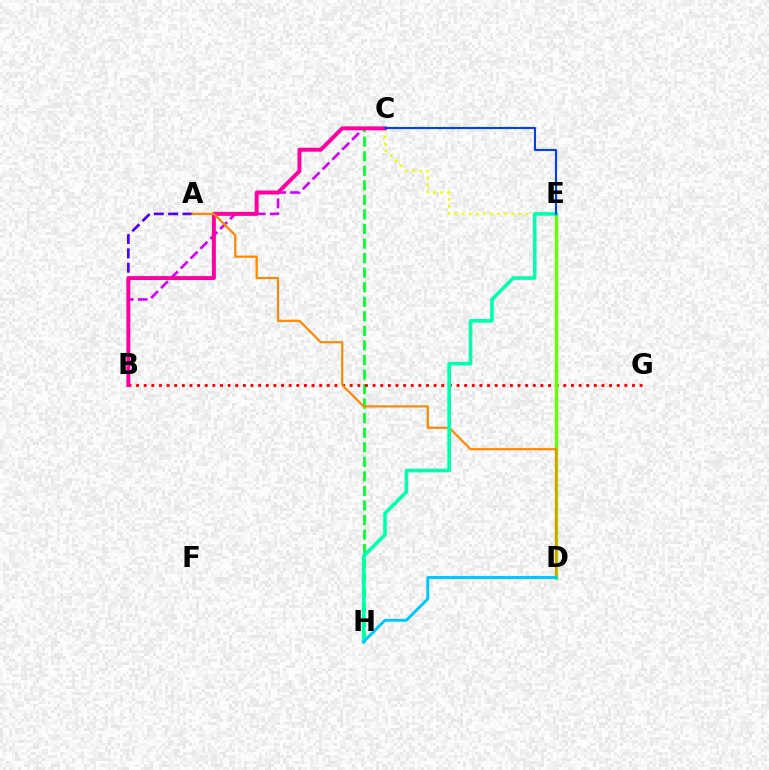{('A', 'B'): [{'color': '#4f00ff', 'line_style': 'dashed', 'thickness': 1.95}], ('C', 'H'): [{'color': '#00ff27', 'line_style': 'dashed', 'thickness': 1.98}], ('B', 'G'): [{'color': '#ff0000', 'line_style': 'dotted', 'thickness': 2.07}], ('B', 'C'): [{'color': '#d600ff', 'line_style': 'dashed', 'thickness': 1.9}, {'color': '#ff00a0', 'line_style': 'solid', 'thickness': 2.84}], ('D', 'E'): [{'color': '#66ff00', 'line_style': 'solid', 'thickness': 2.47}], ('C', 'E'): [{'color': '#eeff00', 'line_style': 'dotted', 'thickness': 1.94}, {'color': '#003fff', 'line_style': 'solid', 'thickness': 1.53}], ('A', 'D'): [{'color': '#ff8800', 'line_style': 'solid', 'thickness': 1.57}], ('E', 'H'): [{'color': '#00ffaf', 'line_style': 'solid', 'thickness': 2.59}], ('D', 'H'): [{'color': '#00c7ff', 'line_style': 'solid', 'thickness': 2.12}]}